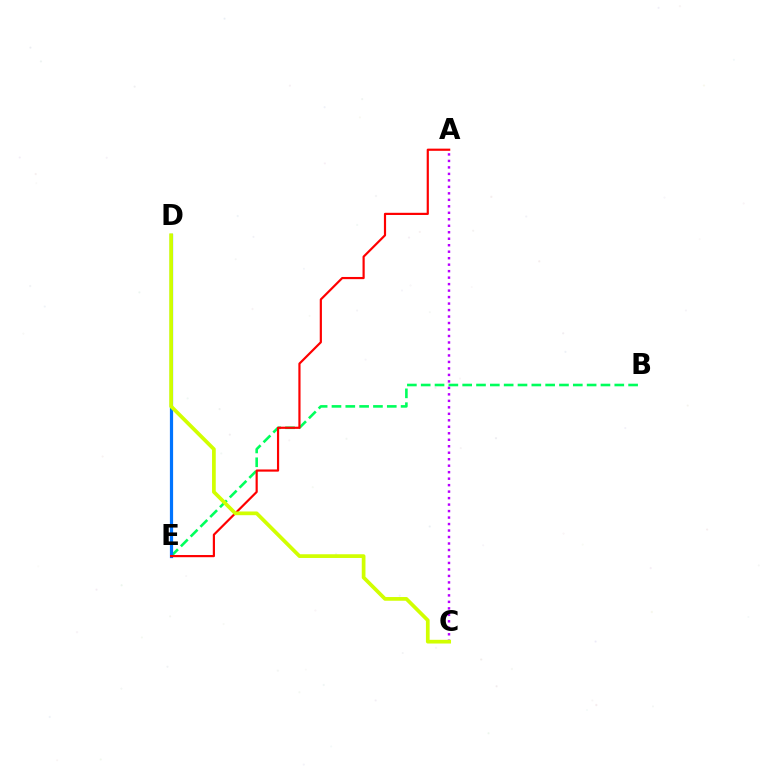{('A', 'C'): [{'color': '#b900ff', 'line_style': 'dotted', 'thickness': 1.76}], ('B', 'E'): [{'color': '#00ff5c', 'line_style': 'dashed', 'thickness': 1.88}], ('D', 'E'): [{'color': '#0074ff', 'line_style': 'solid', 'thickness': 2.3}], ('A', 'E'): [{'color': '#ff0000', 'line_style': 'solid', 'thickness': 1.57}], ('C', 'D'): [{'color': '#d1ff00', 'line_style': 'solid', 'thickness': 2.67}]}